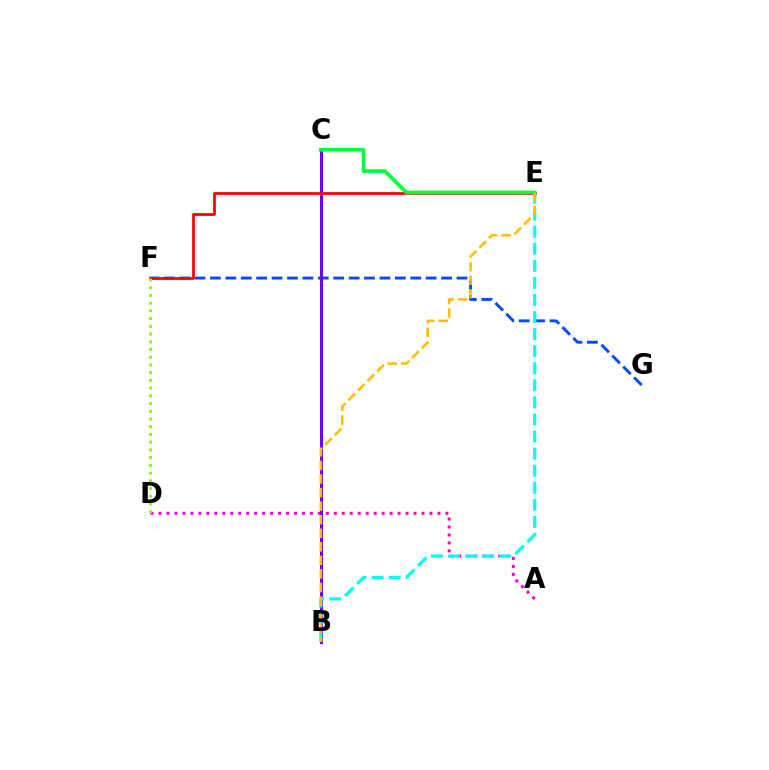{('A', 'D'): [{'color': '#ff00cf', 'line_style': 'dotted', 'thickness': 2.16}], ('F', 'G'): [{'color': '#004bff', 'line_style': 'dashed', 'thickness': 2.09}], ('B', 'C'): [{'color': '#7200ff', 'line_style': 'solid', 'thickness': 2.18}], ('B', 'E'): [{'color': '#00fff6', 'line_style': 'dashed', 'thickness': 2.32}, {'color': '#ffbd00', 'line_style': 'dashed', 'thickness': 1.84}], ('E', 'F'): [{'color': '#ff0000', 'line_style': 'solid', 'thickness': 1.99}], ('C', 'E'): [{'color': '#00ff39', 'line_style': 'solid', 'thickness': 2.65}], ('D', 'F'): [{'color': '#84ff00', 'line_style': 'dotted', 'thickness': 2.1}]}